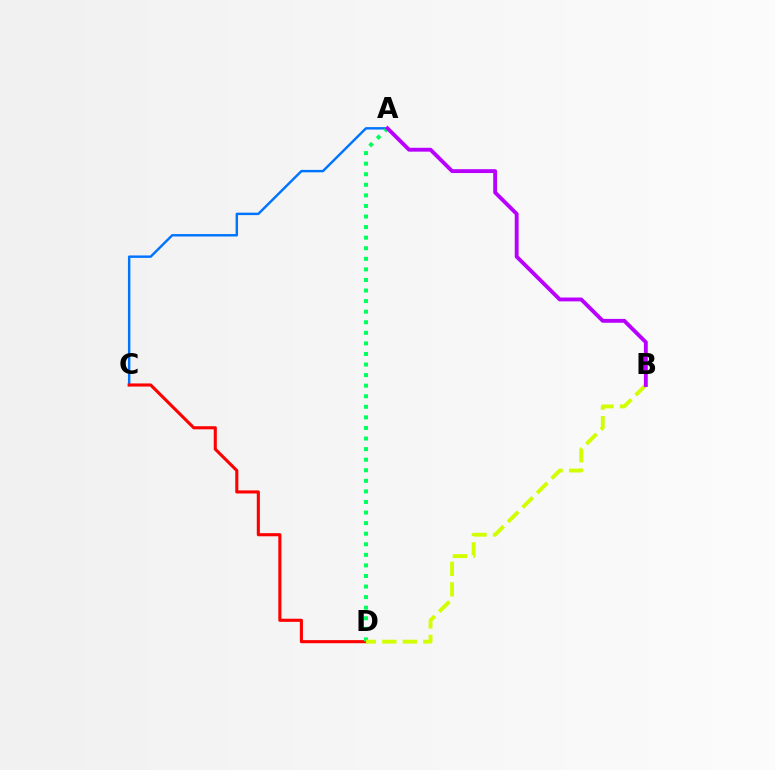{('A', 'C'): [{'color': '#0074ff', 'line_style': 'solid', 'thickness': 1.75}], ('C', 'D'): [{'color': '#ff0000', 'line_style': 'solid', 'thickness': 2.23}], ('A', 'D'): [{'color': '#00ff5c', 'line_style': 'dotted', 'thickness': 2.87}], ('B', 'D'): [{'color': '#d1ff00', 'line_style': 'dashed', 'thickness': 2.79}], ('A', 'B'): [{'color': '#b900ff', 'line_style': 'solid', 'thickness': 2.78}]}